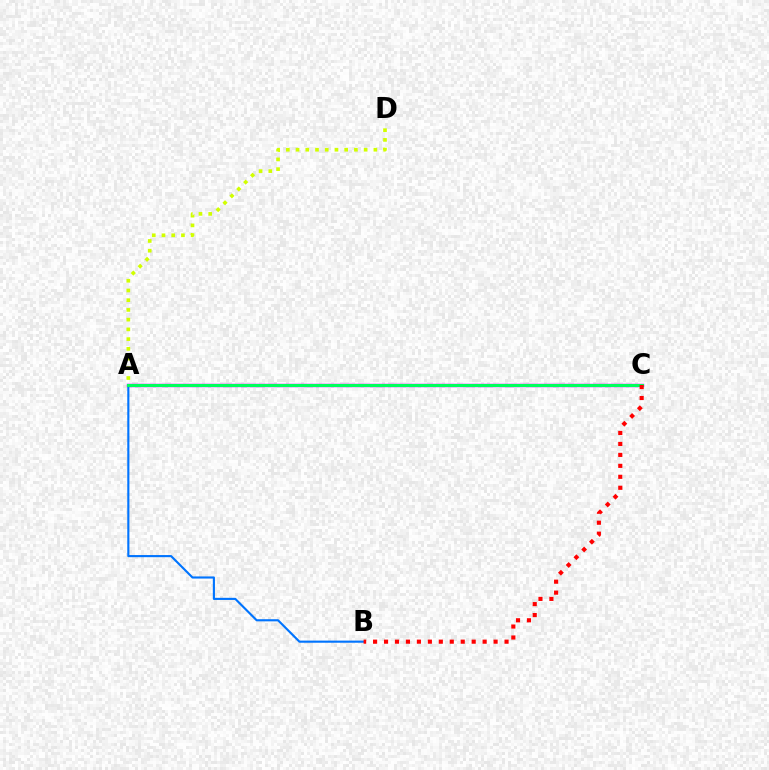{('A', 'C'): [{'color': '#b900ff', 'line_style': 'solid', 'thickness': 2.46}, {'color': '#00ff5c', 'line_style': 'solid', 'thickness': 2.16}], ('A', 'D'): [{'color': '#d1ff00', 'line_style': 'dotted', 'thickness': 2.64}], ('A', 'B'): [{'color': '#0074ff', 'line_style': 'solid', 'thickness': 1.53}], ('B', 'C'): [{'color': '#ff0000', 'line_style': 'dotted', 'thickness': 2.98}]}